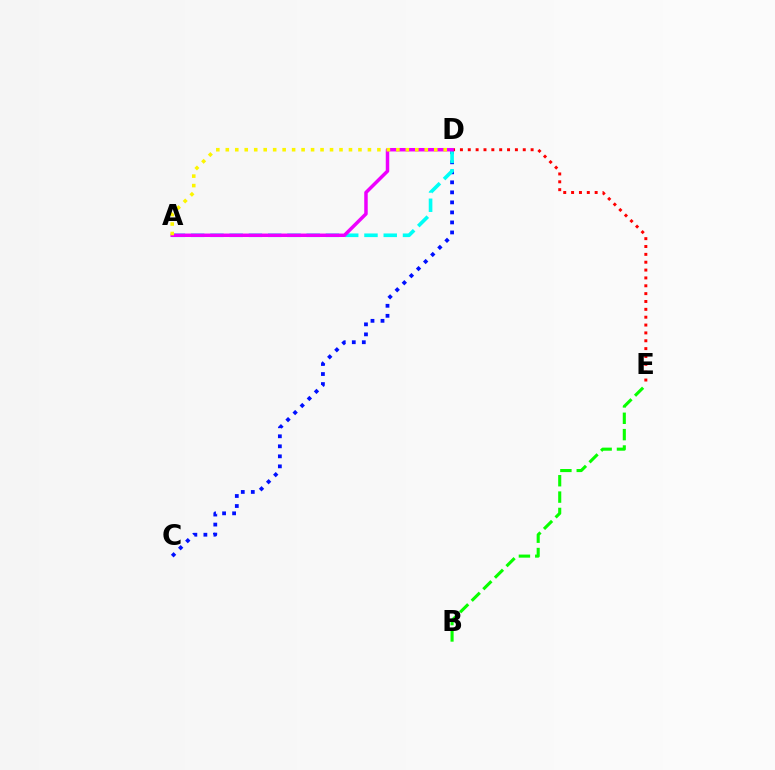{('C', 'D'): [{'color': '#0010ff', 'line_style': 'dotted', 'thickness': 2.72}], ('B', 'E'): [{'color': '#08ff00', 'line_style': 'dashed', 'thickness': 2.22}], ('A', 'D'): [{'color': '#00fff6', 'line_style': 'dashed', 'thickness': 2.62}, {'color': '#ee00ff', 'line_style': 'solid', 'thickness': 2.5}, {'color': '#fcf500', 'line_style': 'dotted', 'thickness': 2.57}], ('D', 'E'): [{'color': '#ff0000', 'line_style': 'dotted', 'thickness': 2.13}]}